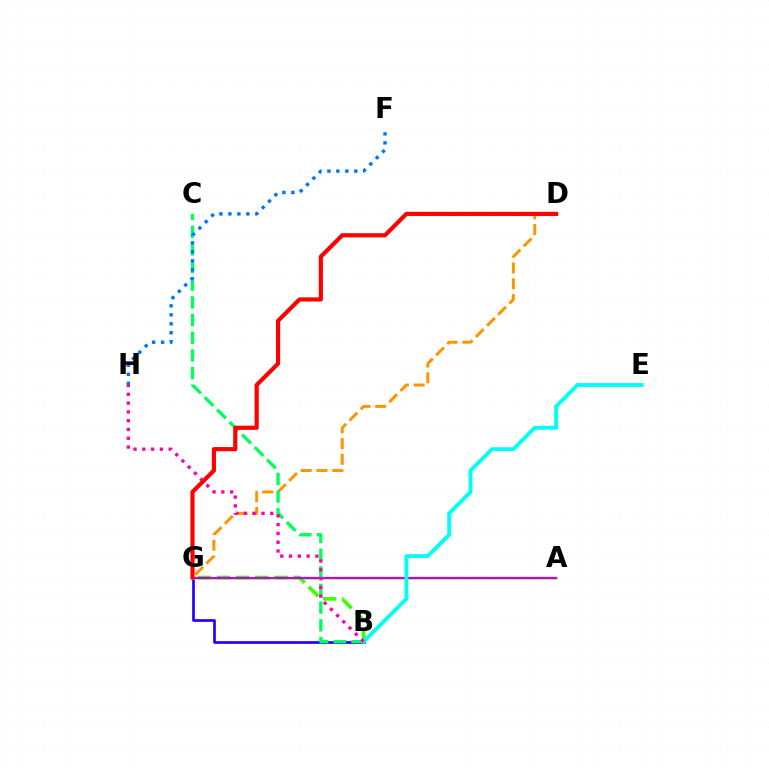{('D', 'G'): [{'color': '#ff9400', 'line_style': 'dashed', 'thickness': 2.14}, {'color': '#ff0000', 'line_style': 'solid', 'thickness': 2.99}], ('B', 'G'): [{'color': '#2500ff', 'line_style': 'solid', 'thickness': 1.94}, {'color': '#3dff00', 'line_style': 'dashed', 'thickness': 2.6}], ('B', 'C'): [{'color': '#00ff5c', 'line_style': 'dashed', 'thickness': 2.4}], ('A', 'G'): [{'color': '#d1ff00', 'line_style': 'solid', 'thickness': 1.81}, {'color': '#b900ff', 'line_style': 'solid', 'thickness': 1.61}], ('B', 'E'): [{'color': '#00fff6', 'line_style': 'solid', 'thickness': 2.79}], ('B', 'H'): [{'color': '#ff00ac', 'line_style': 'dotted', 'thickness': 2.39}], ('F', 'H'): [{'color': '#0074ff', 'line_style': 'dotted', 'thickness': 2.44}]}